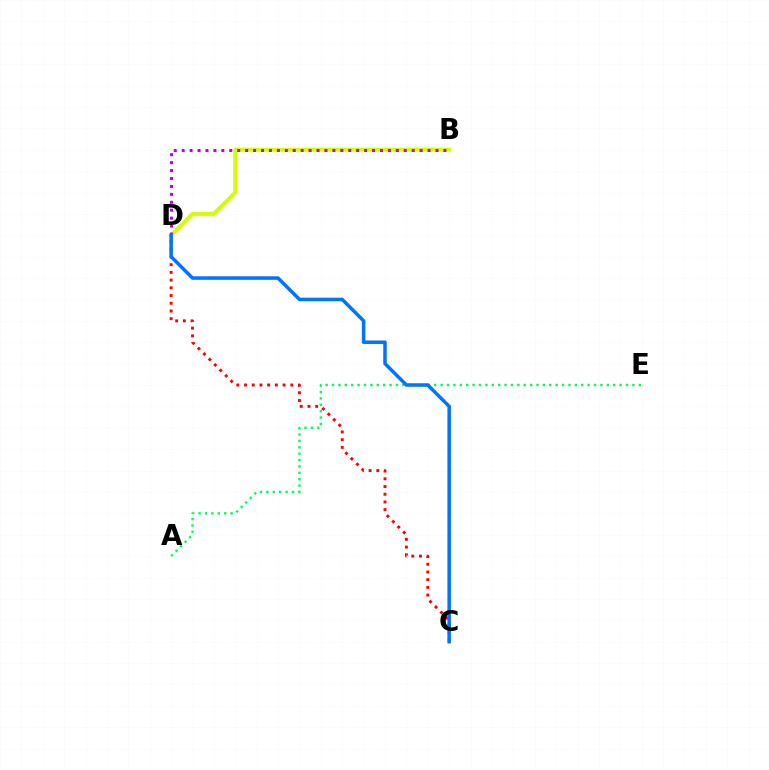{('C', 'D'): [{'color': '#ff0000', 'line_style': 'dotted', 'thickness': 2.1}, {'color': '#0074ff', 'line_style': 'solid', 'thickness': 2.53}], ('B', 'D'): [{'color': '#d1ff00', 'line_style': 'solid', 'thickness': 2.92}, {'color': '#b900ff', 'line_style': 'dotted', 'thickness': 2.16}], ('A', 'E'): [{'color': '#00ff5c', 'line_style': 'dotted', 'thickness': 1.74}]}